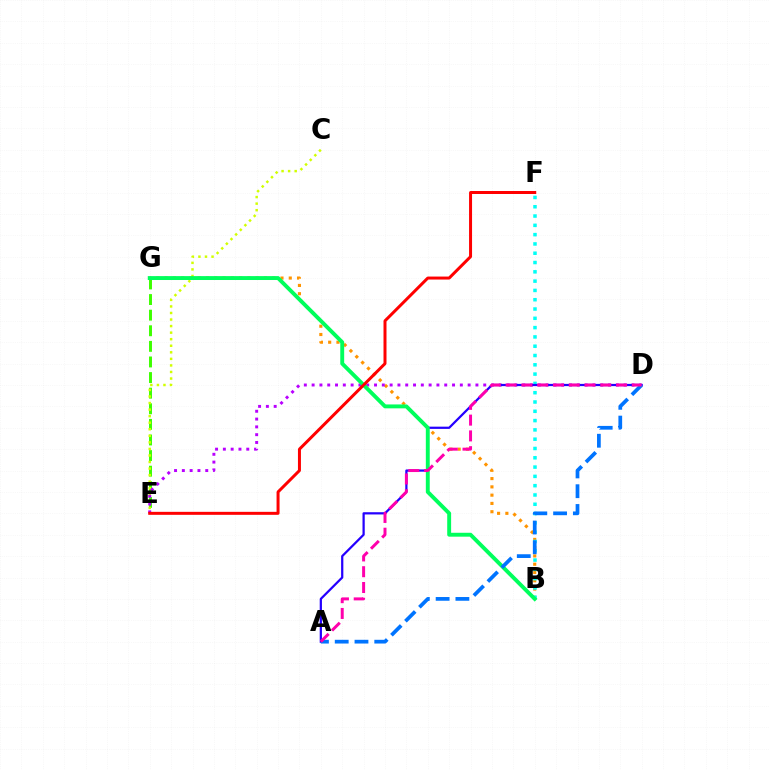{('E', 'G'): [{'color': '#3dff00', 'line_style': 'dashed', 'thickness': 2.12}], ('C', 'E'): [{'color': '#d1ff00', 'line_style': 'dotted', 'thickness': 1.78}], ('B', 'G'): [{'color': '#ff9400', 'line_style': 'dotted', 'thickness': 2.25}, {'color': '#00ff5c', 'line_style': 'solid', 'thickness': 2.81}], ('B', 'F'): [{'color': '#00fff6', 'line_style': 'dotted', 'thickness': 2.53}], ('D', 'E'): [{'color': '#b900ff', 'line_style': 'dotted', 'thickness': 2.12}], ('A', 'D'): [{'color': '#2500ff', 'line_style': 'solid', 'thickness': 1.61}, {'color': '#0074ff', 'line_style': 'dashed', 'thickness': 2.69}, {'color': '#ff00ac', 'line_style': 'dashed', 'thickness': 2.14}], ('E', 'F'): [{'color': '#ff0000', 'line_style': 'solid', 'thickness': 2.15}]}